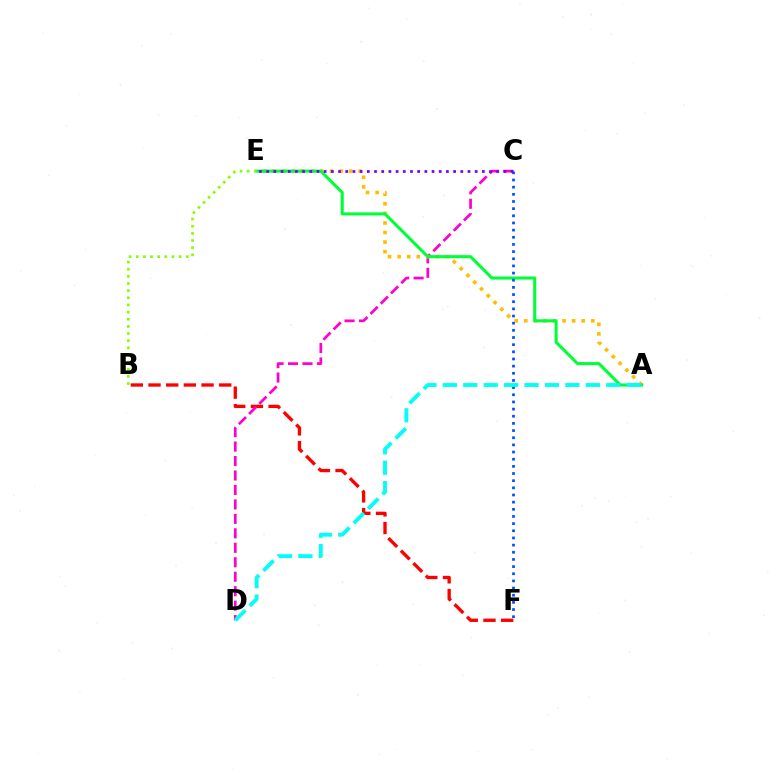{('B', 'F'): [{'color': '#ff0000', 'line_style': 'dashed', 'thickness': 2.4}], ('C', 'D'): [{'color': '#ff00cf', 'line_style': 'dashed', 'thickness': 1.96}], ('A', 'E'): [{'color': '#ffbd00', 'line_style': 'dotted', 'thickness': 2.6}, {'color': '#00ff39', 'line_style': 'solid', 'thickness': 2.21}], ('C', 'F'): [{'color': '#004bff', 'line_style': 'dotted', 'thickness': 1.95}], ('A', 'D'): [{'color': '#00fff6', 'line_style': 'dashed', 'thickness': 2.77}], ('B', 'E'): [{'color': '#84ff00', 'line_style': 'dotted', 'thickness': 1.94}], ('C', 'E'): [{'color': '#7200ff', 'line_style': 'dotted', 'thickness': 1.95}]}